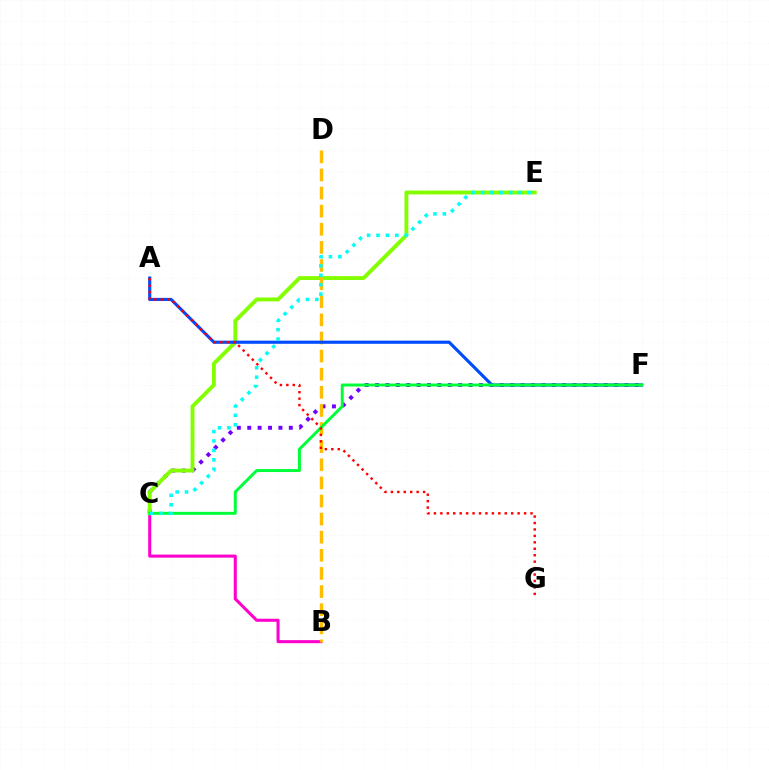{('B', 'C'): [{'color': '#ff00cf', 'line_style': 'solid', 'thickness': 2.2}], ('C', 'F'): [{'color': '#7200ff', 'line_style': 'dotted', 'thickness': 2.82}, {'color': '#00ff39', 'line_style': 'solid', 'thickness': 2.13}], ('C', 'E'): [{'color': '#84ff00', 'line_style': 'solid', 'thickness': 2.8}, {'color': '#00fff6', 'line_style': 'dotted', 'thickness': 2.55}], ('B', 'D'): [{'color': '#ffbd00', 'line_style': 'dashed', 'thickness': 2.46}], ('A', 'F'): [{'color': '#004bff', 'line_style': 'solid', 'thickness': 2.27}], ('A', 'G'): [{'color': '#ff0000', 'line_style': 'dotted', 'thickness': 1.75}]}